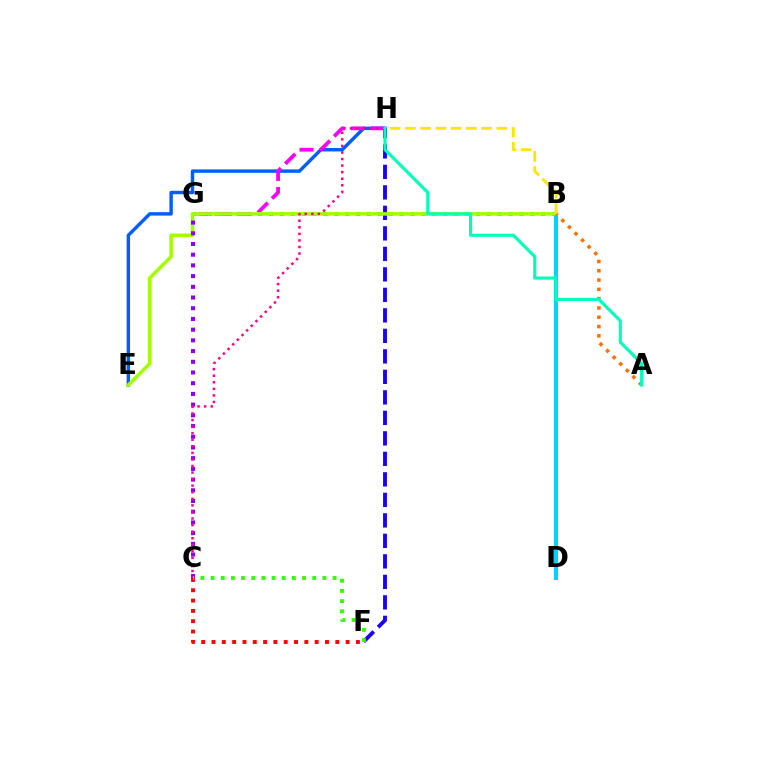{('B', 'G'): [{'color': '#00ff45', 'line_style': 'dotted', 'thickness': 2.96}], ('E', 'H'): [{'color': '#005dff', 'line_style': 'solid', 'thickness': 2.46}], ('G', 'H'): [{'color': '#fa00f9', 'line_style': 'dashed', 'thickness': 2.73}], ('F', 'H'): [{'color': '#1900ff', 'line_style': 'dashed', 'thickness': 2.78}], ('C', 'F'): [{'color': '#ff0000', 'line_style': 'dotted', 'thickness': 2.8}, {'color': '#31ff00', 'line_style': 'dotted', 'thickness': 2.76}], ('B', 'D'): [{'color': '#00d3ff', 'line_style': 'solid', 'thickness': 2.91}], ('B', 'E'): [{'color': '#a2ff00', 'line_style': 'solid', 'thickness': 2.54}], ('C', 'G'): [{'color': '#8a00ff', 'line_style': 'dotted', 'thickness': 2.91}], ('A', 'B'): [{'color': '#ff7000', 'line_style': 'dotted', 'thickness': 2.53}], ('C', 'H'): [{'color': '#ff0088', 'line_style': 'dotted', 'thickness': 1.78}], ('B', 'H'): [{'color': '#ffe600', 'line_style': 'dashed', 'thickness': 2.07}], ('A', 'H'): [{'color': '#00ffbb', 'line_style': 'solid', 'thickness': 2.25}]}